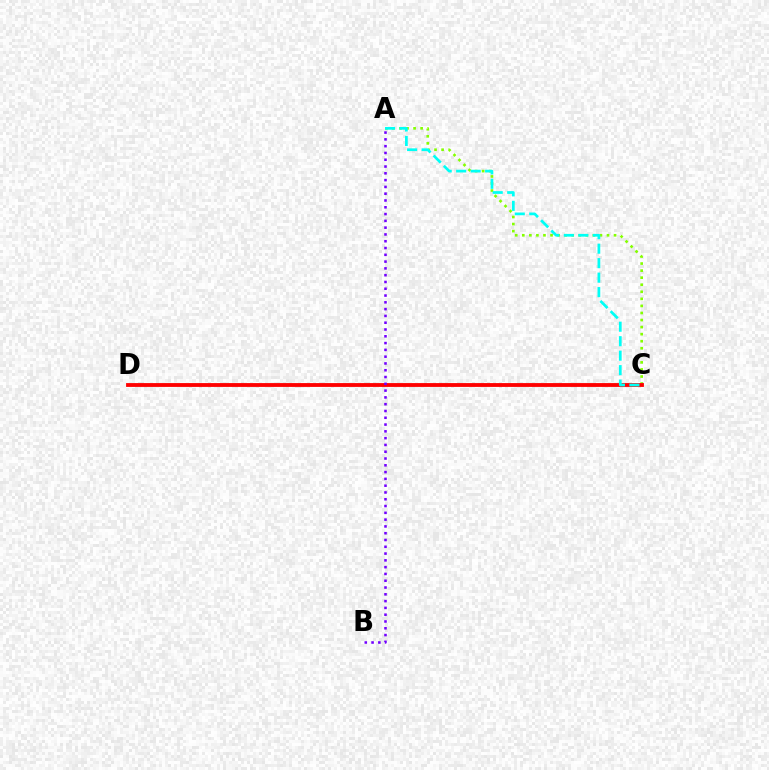{('A', 'C'): [{'color': '#84ff00', 'line_style': 'dotted', 'thickness': 1.92}, {'color': '#00fff6', 'line_style': 'dashed', 'thickness': 1.97}], ('C', 'D'): [{'color': '#ff0000', 'line_style': 'solid', 'thickness': 2.76}], ('A', 'B'): [{'color': '#7200ff', 'line_style': 'dotted', 'thickness': 1.84}]}